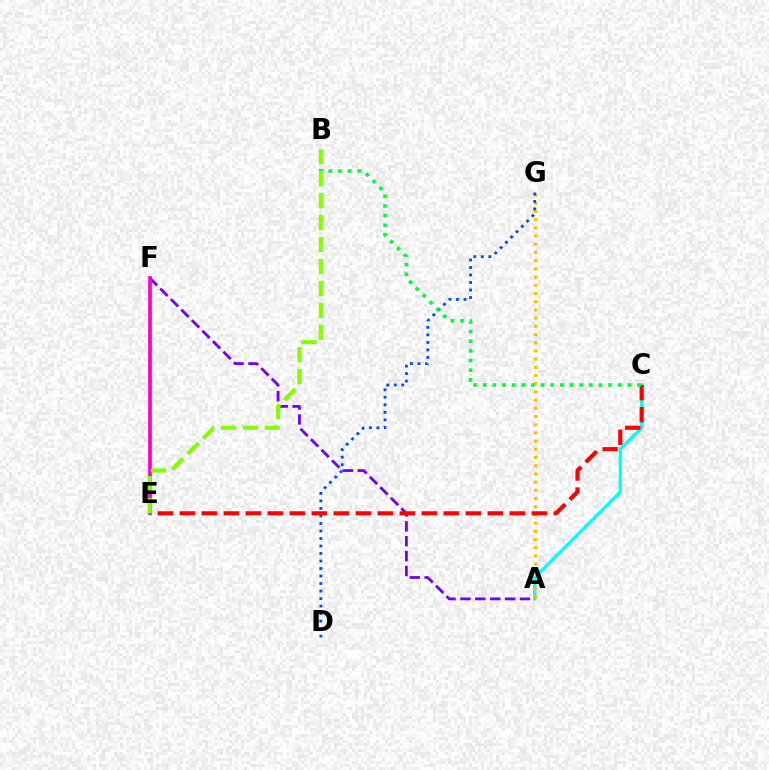{('A', 'C'): [{'color': '#00fff6', 'line_style': 'solid', 'thickness': 2.29}], ('A', 'G'): [{'color': '#ffbd00', 'line_style': 'dotted', 'thickness': 2.23}], ('A', 'F'): [{'color': '#7200ff', 'line_style': 'dashed', 'thickness': 2.02}], ('D', 'G'): [{'color': '#004bff', 'line_style': 'dotted', 'thickness': 2.04}], ('C', 'E'): [{'color': '#ff0000', 'line_style': 'dashed', 'thickness': 2.99}], ('E', 'F'): [{'color': '#ff00cf', 'line_style': 'solid', 'thickness': 2.69}], ('B', 'C'): [{'color': '#00ff39', 'line_style': 'dotted', 'thickness': 2.62}], ('B', 'E'): [{'color': '#84ff00', 'line_style': 'dashed', 'thickness': 2.98}]}